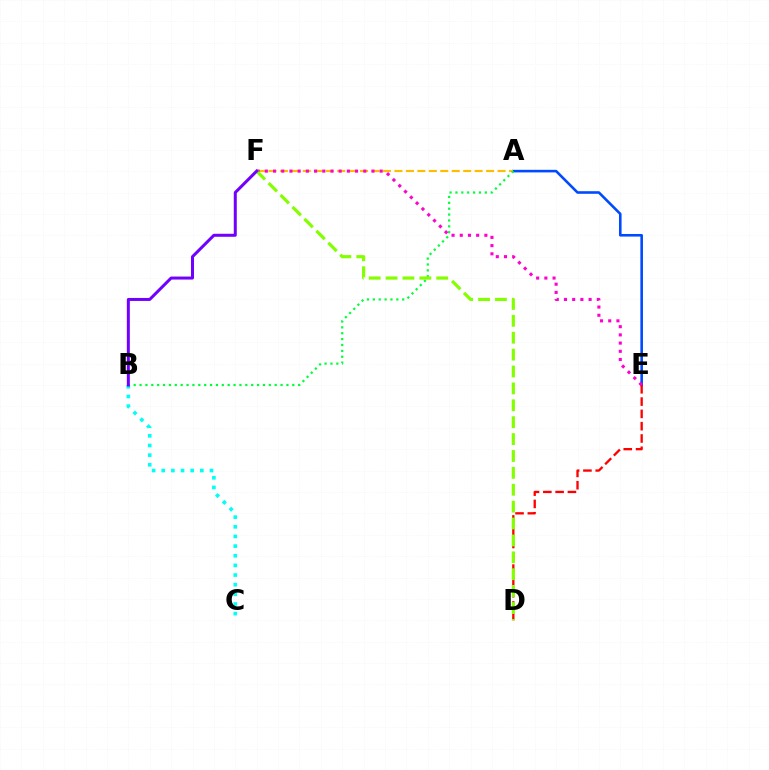{('B', 'C'): [{'color': '#00fff6', 'line_style': 'dotted', 'thickness': 2.62}], ('A', 'E'): [{'color': '#004bff', 'line_style': 'solid', 'thickness': 1.87}], ('A', 'F'): [{'color': '#ffbd00', 'line_style': 'dashed', 'thickness': 1.56}], ('D', 'E'): [{'color': '#ff0000', 'line_style': 'dashed', 'thickness': 1.67}], ('A', 'B'): [{'color': '#00ff39', 'line_style': 'dotted', 'thickness': 1.6}], ('E', 'F'): [{'color': '#ff00cf', 'line_style': 'dotted', 'thickness': 2.23}], ('D', 'F'): [{'color': '#84ff00', 'line_style': 'dashed', 'thickness': 2.29}], ('B', 'F'): [{'color': '#7200ff', 'line_style': 'solid', 'thickness': 2.17}]}